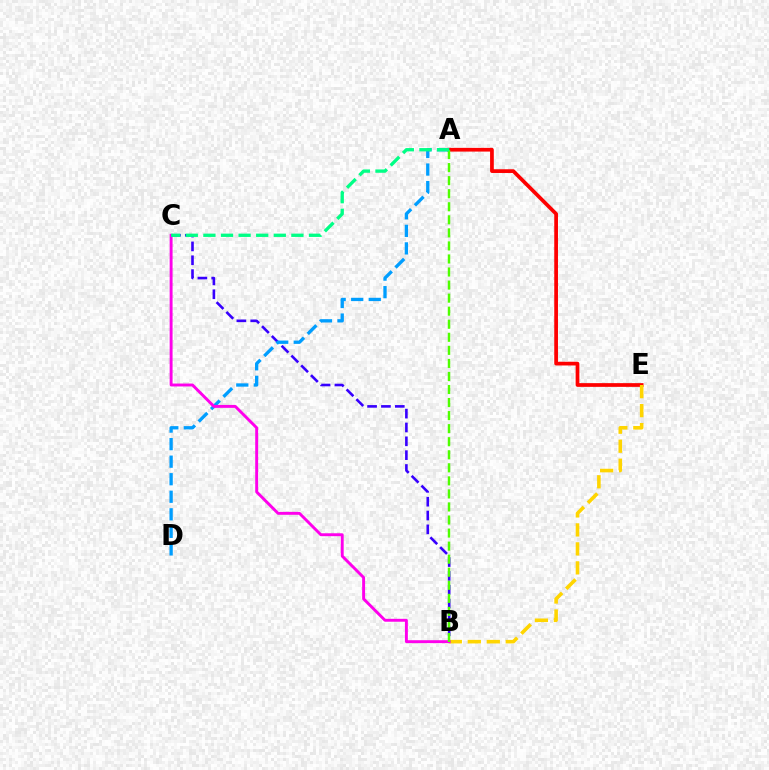{('A', 'E'): [{'color': '#ff0000', 'line_style': 'solid', 'thickness': 2.68}], ('B', 'C'): [{'color': '#3700ff', 'line_style': 'dashed', 'thickness': 1.88}, {'color': '#ff00ed', 'line_style': 'solid', 'thickness': 2.1}], ('A', 'D'): [{'color': '#009eff', 'line_style': 'dashed', 'thickness': 2.38}], ('B', 'E'): [{'color': '#ffd500', 'line_style': 'dashed', 'thickness': 2.58}], ('A', 'B'): [{'color': '#4fff00', 'line_style': 'dashed', 'thickness': 1.77}], ('A', 'C'): [{'color': '#00ff86', 'line_style': 'dashed', 'thickness': 2.39}]}